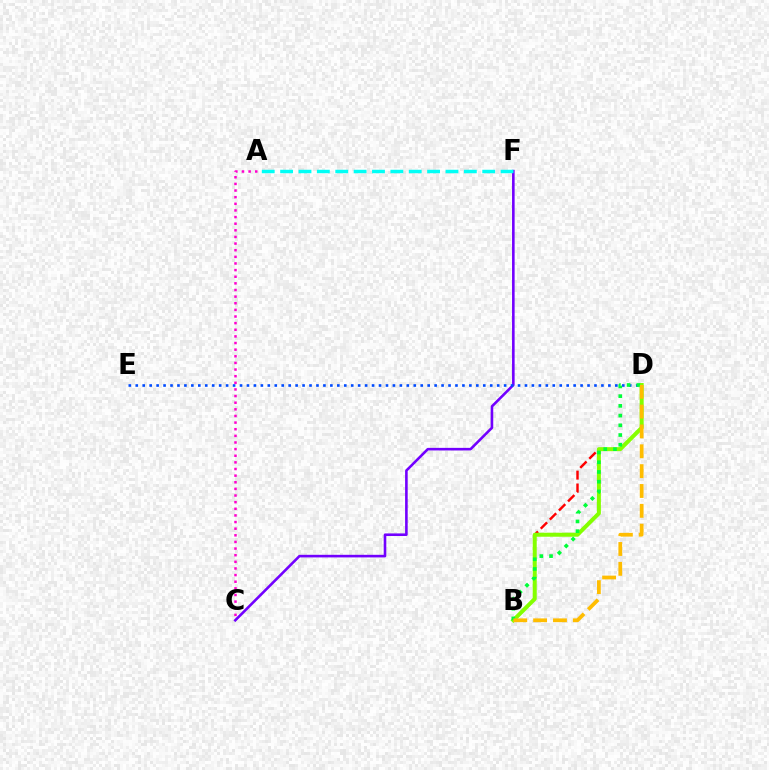{('B', 'D'): [{'color': '#ff0000', 'line_style': 'dashed', 'thickness': 1.75}, {'color': '#84ff00', 'line_style': 'solid', 'thickness': 2.88}, {'color': '#00ff39', 'line_style': 'dotted', 'thickness': 2.64}, {'color': '#ffbd00', 'line_style': 'dashed', 'thickness': 2.7}], ('A', 'C'): [{'color': '#ff00cf', 'line_style': 'dotted', 'thickness': 1.8}], ('C', 'F'): [{'color': '#7200ff', 'line_style': 'solid', 'thickness': 1.87}], ('A', 'F'): [{'color': '#00fff6', 'line_style': 'dashed', 'thickness': 2.5}], ('D', 'E'): [{'color': '#004bff', 'line_style': 'dotted', 'thickness': 1.89}]}